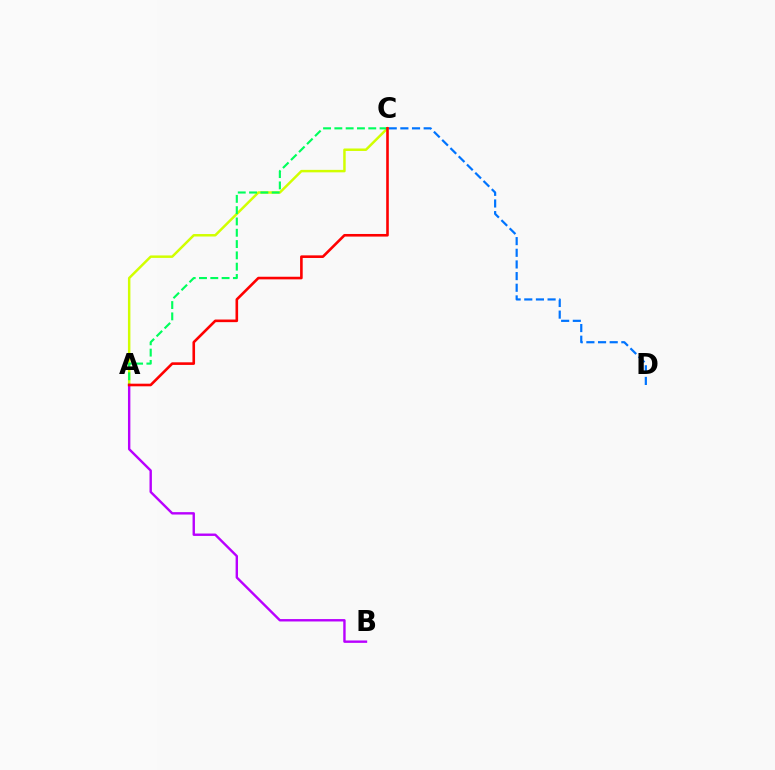{('A', 'C'): [{'color': '#d1ff00', 'line_style': 'solid', 'thickness': 1.78}, {'color': '#00ff5c', 'line_style': 'dashed', 'thickness': 1.54}, {'color': '#ff0000', 'line_style': 'solid', 'thickness': 1.88}], ('A', 'B'): [{'color': '#b900ff', 'line_style': 'solid', 'thickness': 1.73}], ('C', 'D'): [{'color': '#0074ff', 'line_style': 'dashed', 'thickness': 1.58}]}